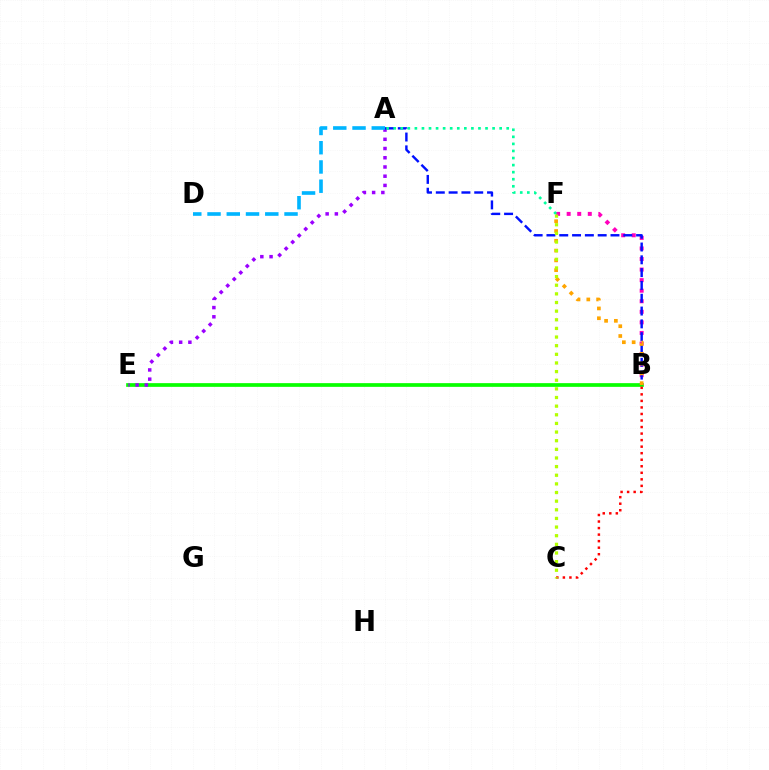{('B', 'E'): [{'color': '#08ff00', 'line_style': 'solid', 'thickness': 2.67}], ('A', 'E'): [{'color': '#9b00ff', 'line_style': 'dotted', 'thickness': 2.51}], ('B', 'C'): [{'color': '#ff0000', 'line_style': 'dotted', 'thickness': 1.78}], ('A', 'D'): [{'color': '#00b5ff', 'line_style': 'dashed', 'thickness': 2.62}], ('B', 'F'): [{'color': '#ff00bd', 'line_style': 'dotted', 'thickness': 2.87}, {'color': '#ffa500', 'line_style': 'dotted', 'thickness': 2.66}], ('A', 'B'): [{'color': '#0010ff', 'line_style': 'dashed', 'thickness': 1.74}], ('A', 'F'): [{'color': '#00ff9d', 'line_style': 'dotted', 'thickness': 1.92}], ('C', 'F'): [{'color': '#b3ff00', 'line_style': 'dotted', 'thickness': 2.35}]}